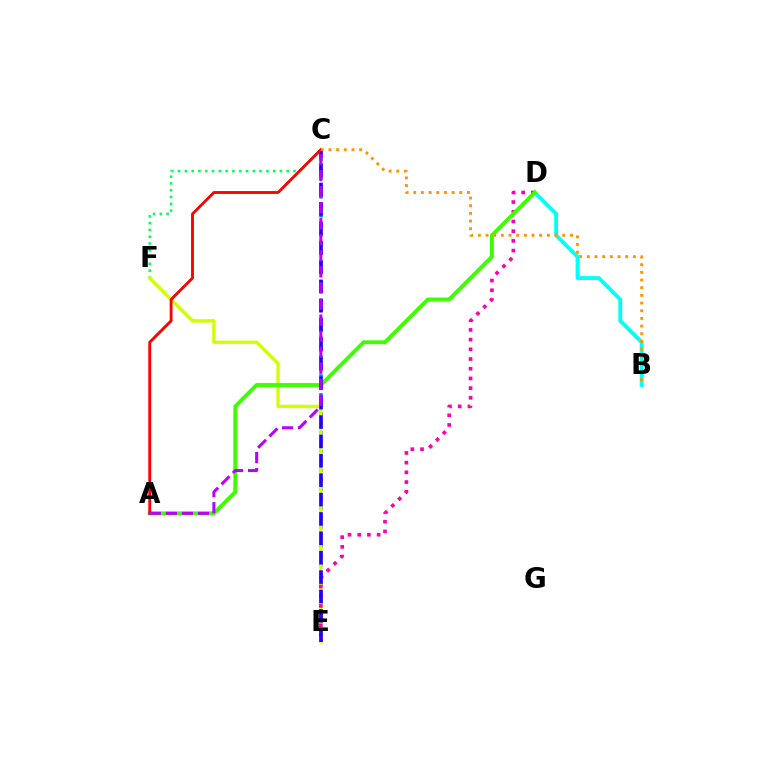{('C', 'E'): [{'color': '#0074ff', 'line_style': 'dotted', 'thickness': 2.56}, {'color': '#2500ff', 'line_style': 'dashed', 'thickness': 2.63}], ('C', 'F'): [{'color': '#00ff5c', 'line_style': 'dotted', 'thickness': 1.84}], ('B', 'D'): [{'color': '#00fff6', 'line_style': 'solid', 'thickness': 2.77}], ('E', 'F'): [{'color': '#d1ff00', 'line_style': 'solid', 'thickness': 2.44}], ('D', 'E'): [{'color': '#ff00ac', 'line_style': 'dotted', 'thickness': 2.64}], ('A', 'D'): [{'color': '#3dff00', 'line_style': 'solid', 'thickness': 2.8}], ('A', 'C'): [{'color': '#ff0000', 'line_style': 'solid', 'thickness': 2.06}, {'color': '#b900ff', 'line_style': 'dashed', 'thickness': 2.18}], ('B', 'C'): [{'color': '#ff9400', 'line_style': 'dotted', 'thickness': 2.08}]}